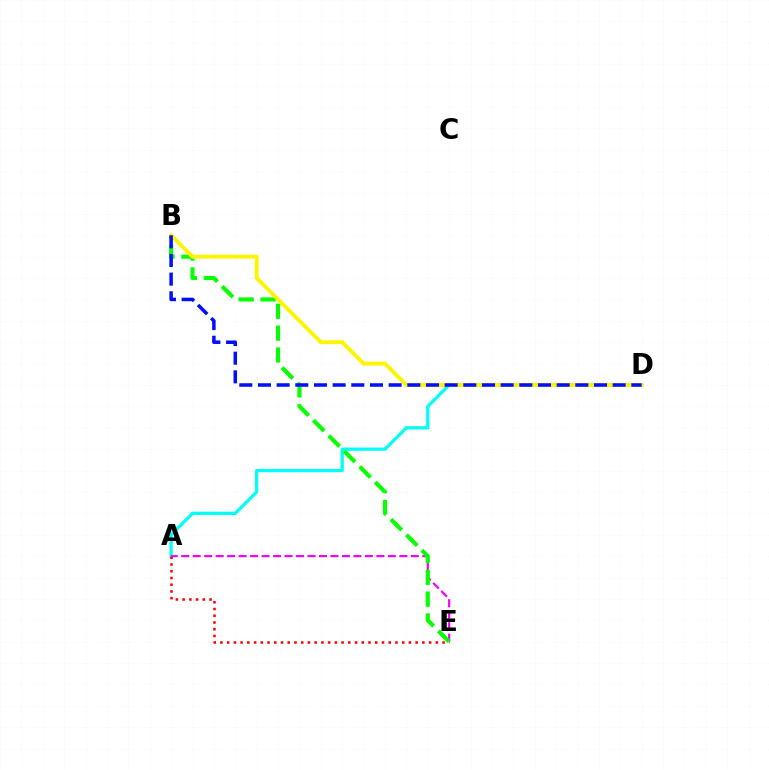{('A', 'D'): [{'color': '#00fff6', 'line_style': 'solid', 'thickness': 2.34}], ('A', 'E'): [{'color': '#ff0000', 'line_style': 'dotted', 'thickness': 1.83}, {'color': '#ee00ff', 'line_style': 'dashed', 'thickness': 1.56}], ('B', 'E'): [{'color': '#08ff00', 'line_style': 'dashed', 'thickness': 2.97}], ('B', 'D'): [{'color': '#fcf500', 'line_style': 'solid', 'thickness': 2.78}, {'color': '#0010ff', 'line_style': 'dashed', 'thickness': 2.54}]}